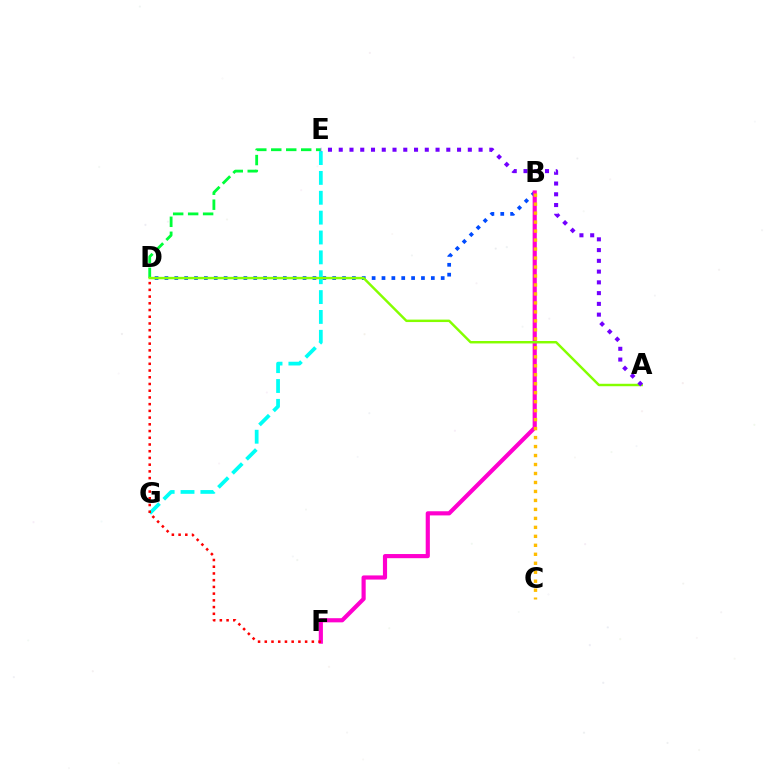{('D', 'E'): [{'color': '#00ff39', 'line_style': 'dashed', 'thickness': 2.03}], ('B', 'D'): [{'color': '#004bff', 'line_style': 'dotted', 'thickness': 2.68}], ('E', 'G'): [{'color': '#00fff6', 'line_style': 'dashed', 'thickness': 2.7}], ('B', 'F'): [{'color': '#ff00cf', 'line_style': 'solid', 'thickness': 2.99}], ('A', 'D'): [{'color': '#84ff00', 'line_style': 'solid', 'thickness': 1.76}], ('A', 'E'): [{'color': '#7200ff', 'line_style': 'dotted', 'thickness': 2.92}], ('D', 'F'): [{'color': '#ff0000', 'line_style': 'dotted', 'thickness': 1.83}], ('B', 'C'): [{'color': '#ffbd00', 'line_style': 'dotted', 'thickness': 2.44}]}